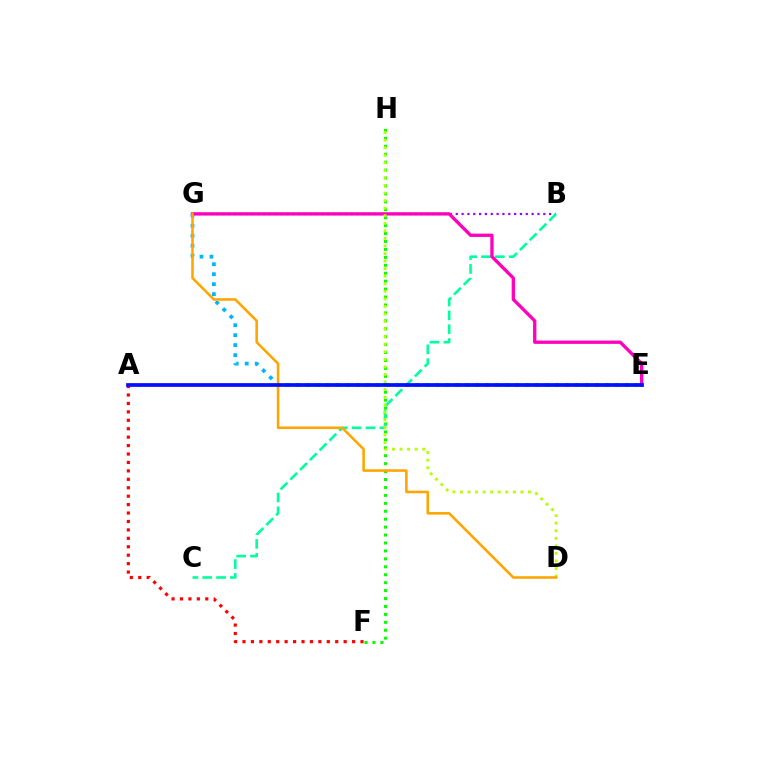{('F', 'H'): [{'color': '#08ff00', 'line_style': 'dotted', 'thickness': 2.16}], ('B', 'G'): [{'color': '#9b00ff', 'line_style': 'dotted', 'thickness': 1.59}], ('B', 'C'): [{'color': '#00ff9d', 'line_style': 'dashed', 'thickness': 1.88}], ('E', 'G'): [{'color': '#00b5ff', 'line_style': 'dotted', 'thickness': 2.71}, {'color': '#ff00bd', 'line_style': 'solid', 'thickness': 2.39}], ('D', 'H'): [{'color': '#b3ff00', 'line_style': 'dotted', 'thickness': 2.05}], ('D', 'G'): [{'color': '#ffa500', 'line_style': 'solid', 'thickness': 1.84}], ('A', 'F'): [{'color': '#ff0000', 'line_style': 'dotted', 'thickness': 2.29}], ('A', 'E'): [{'color': '#0010ff', 'line_style': 'solid', 'thickness': 2.68}]}